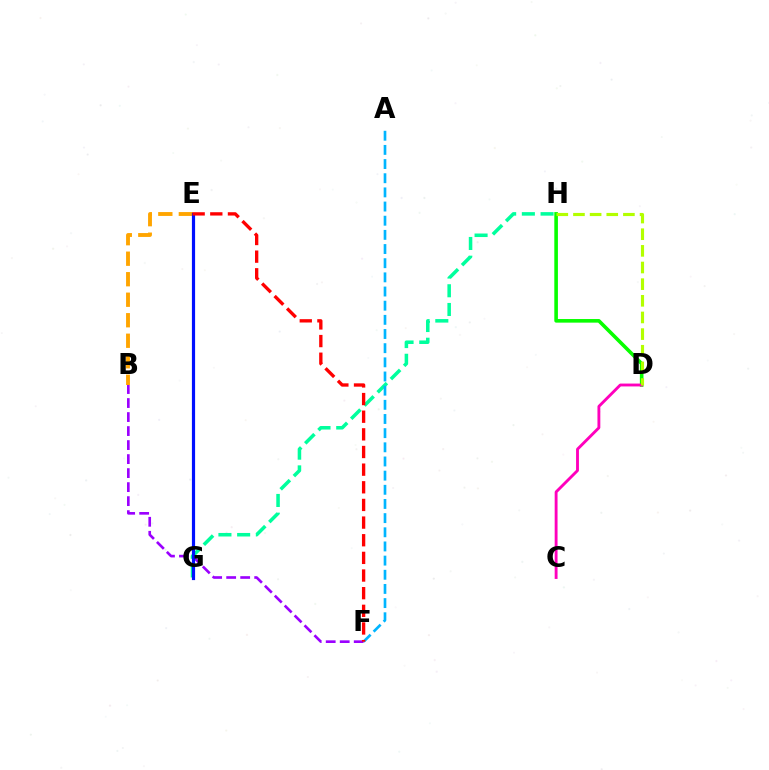{('B', 'F'): [{'color': '#9b00ff', 'line_style': 'dashed', 'thickness': 1.9}], ('G', 'H'): [{'color': '#00ff9d', 'line_style': 'dashed', 'thickness': 2.54}], ('D', 'H'): [{'color': '#08ff00', 'line_style': 'solid', 'thickness': 2.6}, {'color': '#b3ff00', 'line_style': 'dashed', 'thickness': 2.26}], ('C', 'D'): [{'color': '#ff00bd', 'line_style': 'solid', 'thickness': 2.06}], ('A', 'F'): [{'color': '#00b5ff', 'line_style': 'dashed', 'thickness': 1.92}], ('B', 'E'): [{'color': '#ffa500', 'line_style': 'dashed', 'thickness': 2.79}], ('E', 'G'): [{'color': '#0010ff', 'line_style': 'solid', 'thickness': 2.29}], ('E', 'F'): [{'color': '#ff0000', 'line_style': 'dashed', 'thickness': 2.4}]}